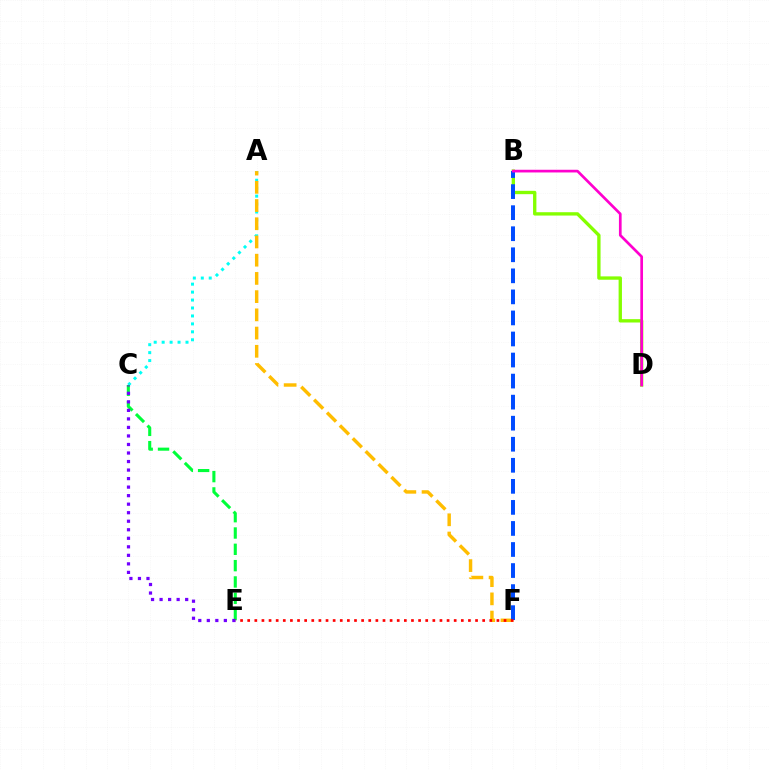{('A', 'C'): [{'color': '#00fff6', 'line_style': 'dotted', 'thickness': 2.16}], ('B', 'D'): [{'color': '#84ff00', 'line_style': 'solid', 'thickness': 2.41}, {'color': '#ff00cf', 'line_style': 'solid', 'thickness': 1.94}], ('A', 'F'): [{'color': '#ffbd00', 'line_style': 'dashed', 'thickness': 2.48}], ('B', 'F'): [{'color': '#004bff', 'line_style': 'dashed', 'thickness': 2.86}], ('C', 'E'): [{'color': '#00ff39', 'line_style': 'dashed', 'thickness': 2.22}, {'color': '#7200ff', 'line_style': 'dotted', 'thickness': 2.32}], ('E', 'F'): [{'color': '#ff0000', 'line_style': 'dotted', 'thickness': 1.93}]}